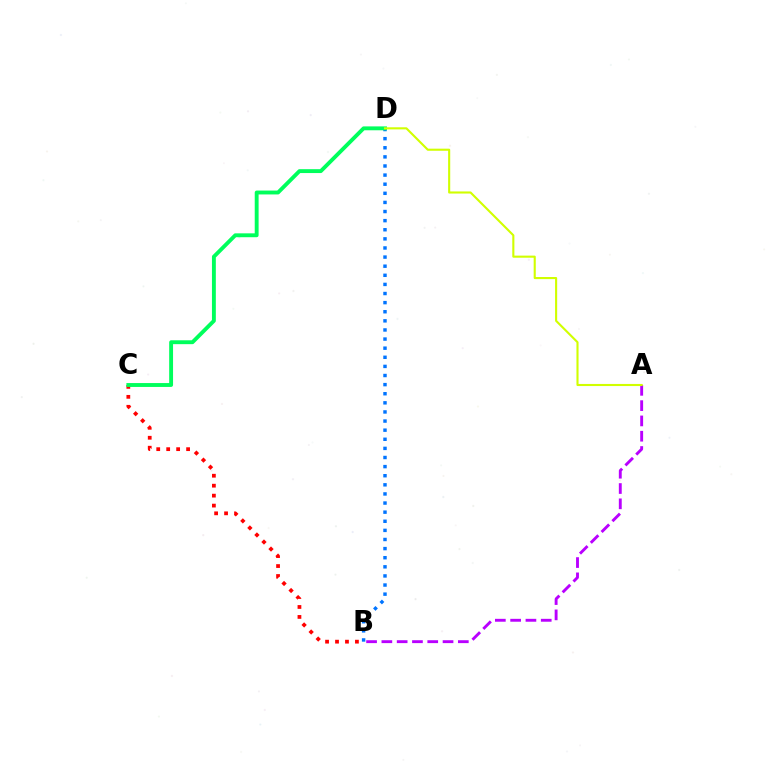{('B', 'C'): [{'color': '#ff0000', 'line_style': 'dotted', 'thickness': 2.71}], ('B', 'D'): [{'color': '#0074ff', 'line_style': 'dotted', 'thickness': 2.48}], ('A', 'B'): [{'color': '#b900ff', 'line_style': 'dashed', 'thickness': 2.08}], ('C', 'D'): [{'color': '#00ff5c', 'line_style': 'solid', 'thickness': 2.79}], ('A', 'D'): [{'color': '#d1ff00', 'line_style': 'solid', 'thickness': 1.52}]}